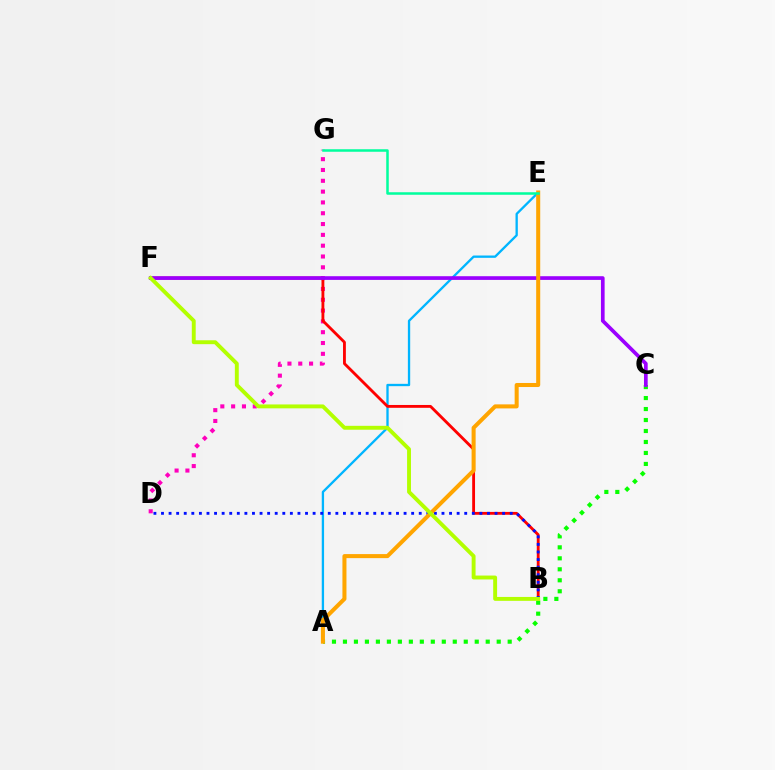{('D', 'G'): [{'color': '#ff00bd', 'line_style': 'dotted', 'thickness': 2.94}], ('A', 'E'): [{'color': '#00b5ff', 'line_style': 'solid', 'thickness': 1.67}, {'color': '#ffa500', 'line_style': 'solid', 'thickness': 2.91}], ('A', 'C'): [{'color': '#08ff00', 'line_style': 'dotted', 'thickness': 2.98}], ('B', 'F'): [{'color': '#ff0000', 'line_style': 'solid', 'thickness': 2.04}, {'color': '#b3ff00', 'line_style': 'solid', 'thickness': 2.81}], ('C', 'F'): [{'color': '#9b00ff', 'line_style': 'solid', 'thickness': 2.66}], ('B', 'D'): [{'color': '#0010ff', 'line_style': 'dotted', 'thickness': 2.06}], ('E', 'G'): [{'color': '#00ff9d', 'line_style': 'solid', 'thickness': 1.81}]}